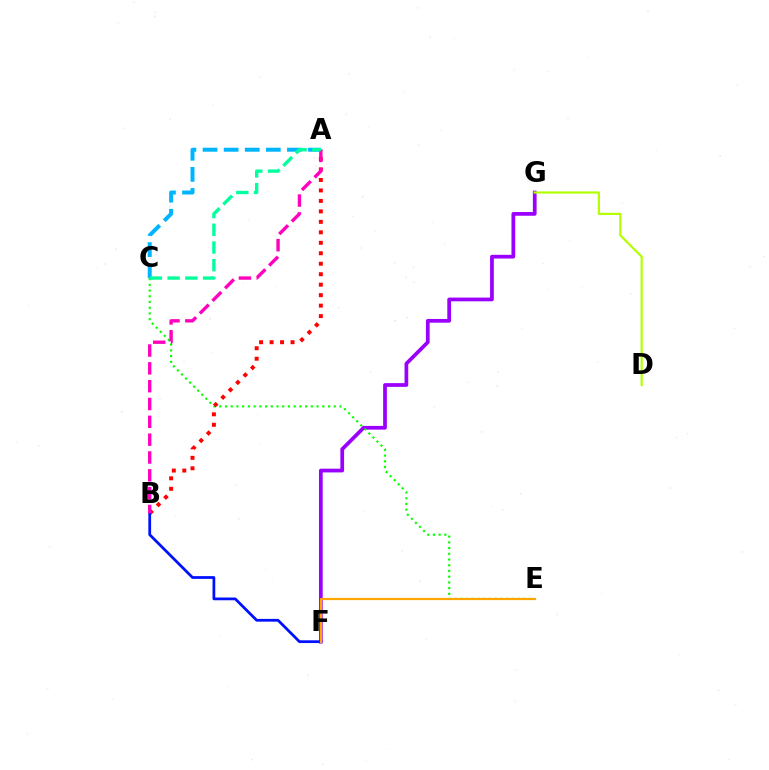{('F', 'G'): [{'color': '#9b00ff', 'line_style': 'solid', 'thickness': 2.69}], ('C', 'E'): [{'color': '#08ff00', 'line_style': 'dotted', 'thickness': 1.55}], ('A', 'B'): [{'color': '#ff0000', 'line_style': 'dotted', 'thickness': 2.85}, {'color': '#ff00bd', 'line_style': 'dashed', 'thickness': 2.42}], ('A', 'C'): [{'color': '#00b5ff', 'line_style': 'dashed', 'thickness': 2.87}, {'color': '#00ff9d', 'line_style': 'dashed', 'thickness': 2.41}], ('B', 'F'): [{'color': '#0010ff', 'line_style': 'solid', 'thickness': 1.98}], ('D', 'G'): [{'color': '#b3ff00', 'line_style': 'solid', 'thickness': 1.58}], ('E', 'F'): [{'color': '#ffa500', 'line_style': 'solid', 'thickness': 1.58}]}